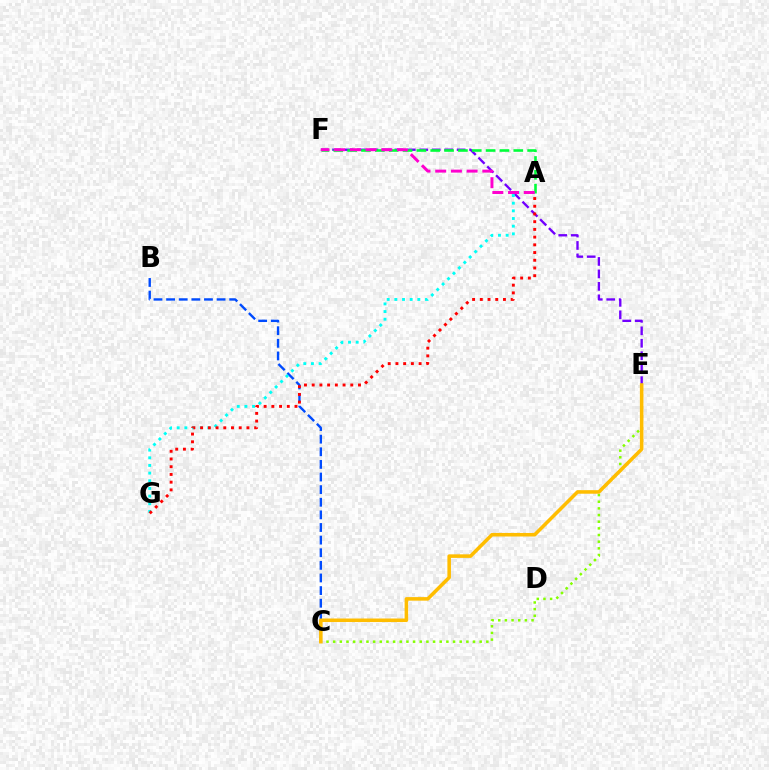{('C', 'E'): [{'color': '#84ff00', 'line_style': 'dotted', 'thickness': 1.81}, {'color': '#ffbd00', 'line_style': 'solid', 'thickness': 2.56}], ('E', 'F'): [{'color': '#7200ff', 'line_style': 'dashed', 'thickness': 1.69}], ('B', 'C'): [{'color': '#004bff', 'line_style': 'dashed', 'thickness': 1.71}], ('A', 'G'): [{'color': '#00fff6', 'line_style': 'dotted', 'thickness': 2.08}, {'color': '#ff0000', 'line_style': 'dotted', 'thickness': 2.1}], ('A', 'F'): [{'color': '#00ff39', 'line_style': 'dashed', 'thickness': 1.88}, {'color': '#ff00cf', 'line_style': 'dashed', 'thickness': 2.13}]}